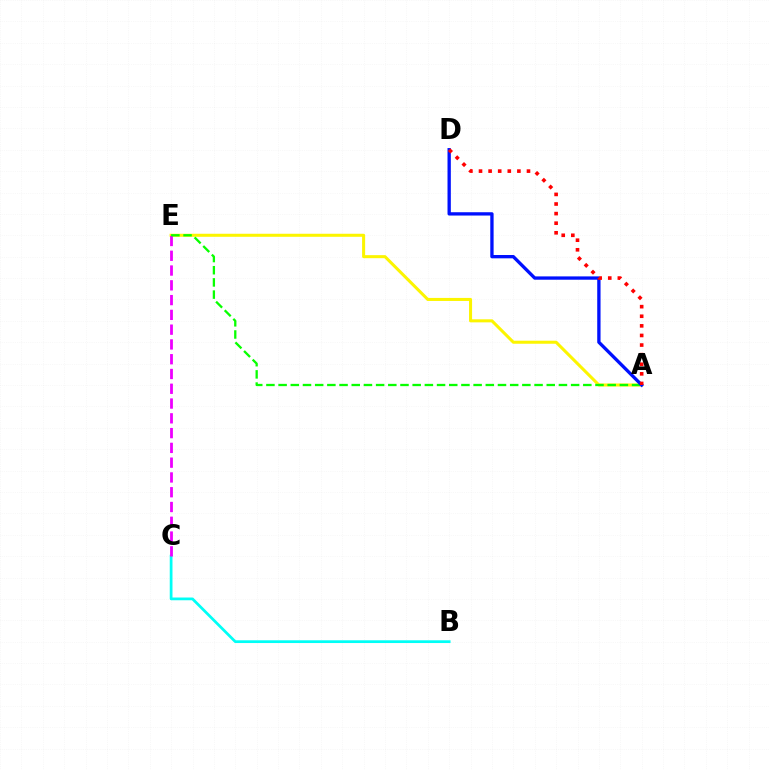{('A', 'E'): [{'color': '#fcf500', 'line_style': 'solid', 'thickness': 2.19}, {'color': '#08ff00', 'line_style': 'dashed', 'thickness': 1.66}], ('B', 'C'): [{'color': '#00fff6', 'line_style': 'solid', 'thickness': 1.98}], ('C', 'E'): [{'color': '#ee00ff', 'line_style': 'dashed', 'thickness': 2.01}], ('A', 'D'): [{'color': '#0010ff', 'line_style': 'solid', 'thickness': 2.39}, {'color': '#ff0000', 'line_style': 'dotted', 'thickness': 2.61}]}